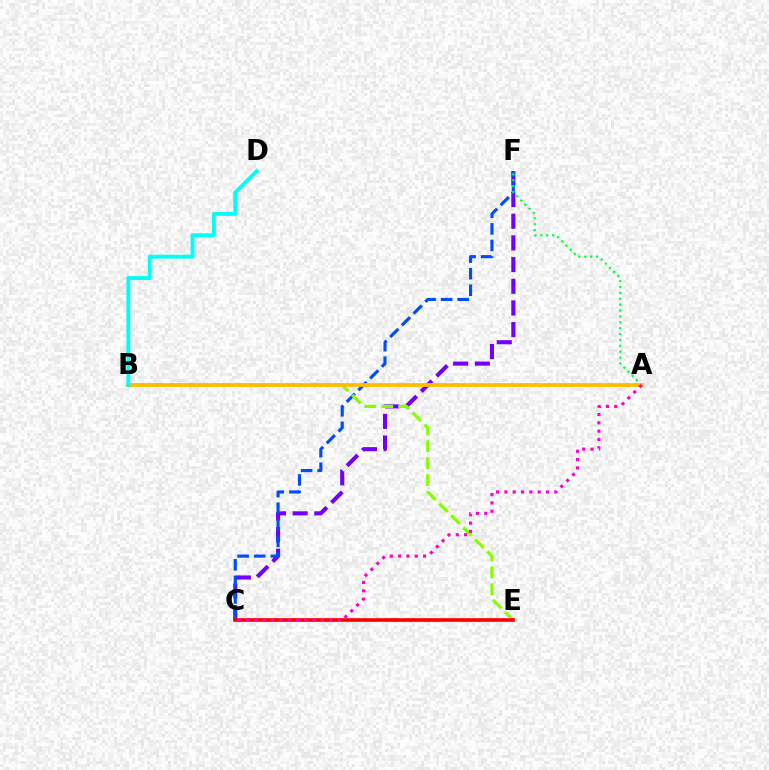{('C', 'F'): [{'color': '#7200ff', 'line_style': 'dashed', 'thickness': 2.94}, {'color': '#004bff', 'line_style': 'dashed', 'thickness': 2.25}], ('A', 'F'): [{'color': '#00ff39', 'line_style': 'dotted', 'thickness': 1.6}], ('B', 'E'): [{'color': '#84ff00', 'line_style': 'dashed', 'thickness': 2.3}], ('A', 'B'): [{'color': '#ffbd00', 'line_style': 'solid', 'thickness': 2.71}], ('C', 'E'): [{'color': '#ff0000', 'line_style': 'solid', 'thickness': 2.64}], ('A', 'C'): [{'color': '#ff00cf', 'line_style': 'dotted', 'thickness': 2.26}], ('B', 'D'): [{'color': '#00fff6', 'line_style': 'solid', 'thickness': 2.8}]}